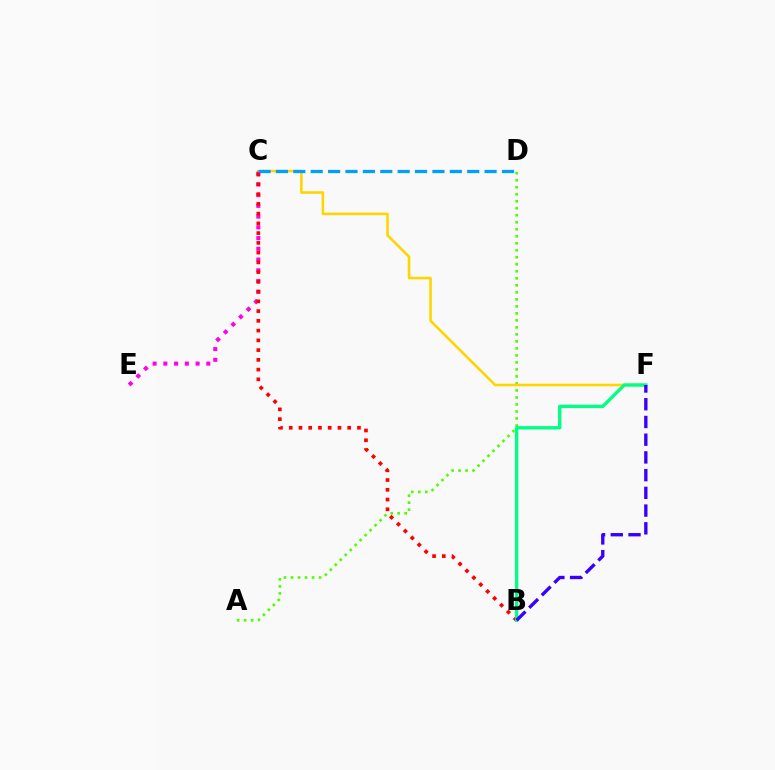{('A', 'D'): [{'color': '#4fff00', 'line_style': 'dotted', 'thickness': 1.9}], ('C', 'F'): [{'color': '#ffd500', 'line_style': 'solid', 'thickness': 1.85}], ('C', 'E'): [{'color': '#ff00ed', 'line_style': 'dotted', 'thickness': 2.92}], ('C', 'D'): [{'color': '#009eff', 'line_style': 'dashed', 'thickness': 2.36}], ('B', 'C'): [{'color': '#ff0000', 'line_style': 'dotted', 'thickness': 2.65}], ('B', 'F'): [{'color': '#00ff86', 'line_style': 'solid', 'thickness': 2.41}, {'color': '#3700ff', 'line_style': 'dashed', 'thickness': 2.41}]}